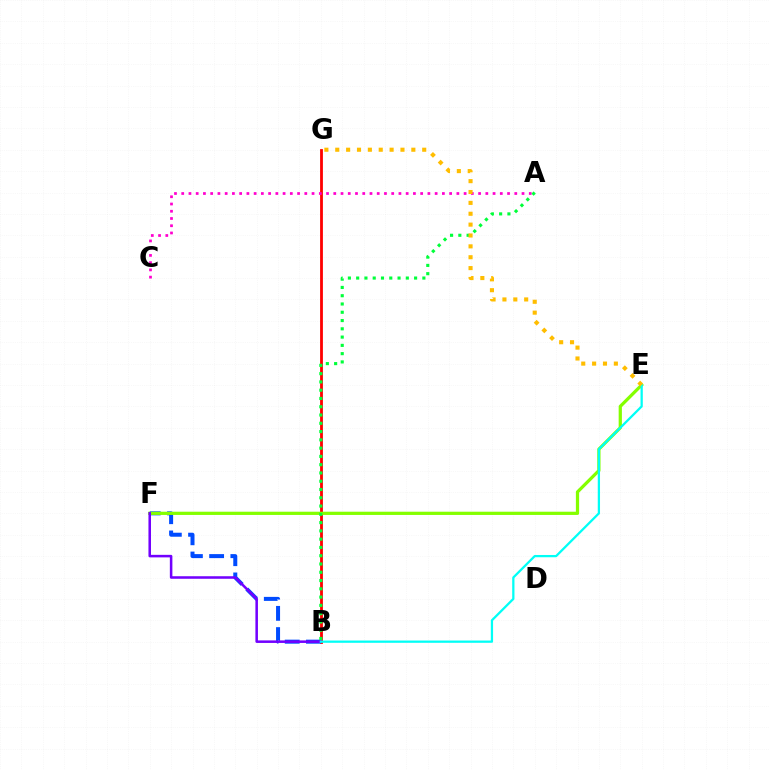{('B', 'G'): [{'color': '#ff0000', 'line_style': 'solid', 'thickness': 2.02}], ('B', 'F'): [{'color': '#004bff', 'line_style': 'dashed', 'thickness': 2.88}, {'color': '#7200ff', 'line_style': 'solid', 'thickness': 1.83}], ('A', 'C'): [{'color': '#ff00cf', 'line_style': 'dotted', 'thickness': 1.97}], ('E', 'F'): [{'color': '#84ff00', 'line_style': 'solid', 'thickness': 2.33}], ('A', 'B'): [{'color': '#00ff39', 'line_style': 'dotted', 'thickness': 2.25}], ('B', 'E'): [{'color': '#00fff6', 'line_style': 'solid', 'thickness': 1.63}], ('E', 'G'): [{'color': '#ffbd00', 'line_style': 'dotted', 'thickness': 2.95}]}